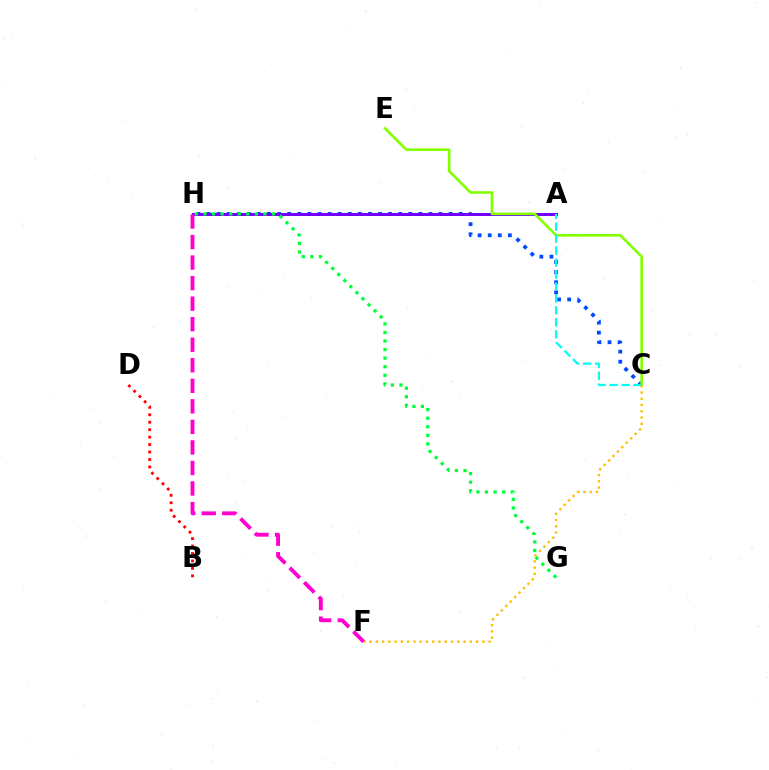{('C', 'H'): [{'color': '#004bff', 'line_style': 'dotted', 'thickness': 2.74}], ('A', 'H'): [{'color': '#7200ff', 'line_style': 'solid', 'thickness': 2.15}], ('C', 'E'): [{'color': '#84ff00', 'line_style': 'solid', 'thickness': 1.9}], ('G', 'H'): [{'color': '#00ff39', 'line_style': 'dotted', 'thickness': 2.33}], ('B', 'D'): [{'color': '#ff0000', 'line_style': 'dotted', 'thickness': 2.02}], ('A', 'C'): [{'color': '#00fff6', 'line_style': 'dashed', 'thickness': 1.62}], ('C', 'F'): [{'color': '#ffbd00', 'line_style': 'dotted', 'thickness': 1.7}], ('F', 'H'): [{'color': '#ff00cf', 'line_style': 'dashed', 'thickness': 2.79}]}